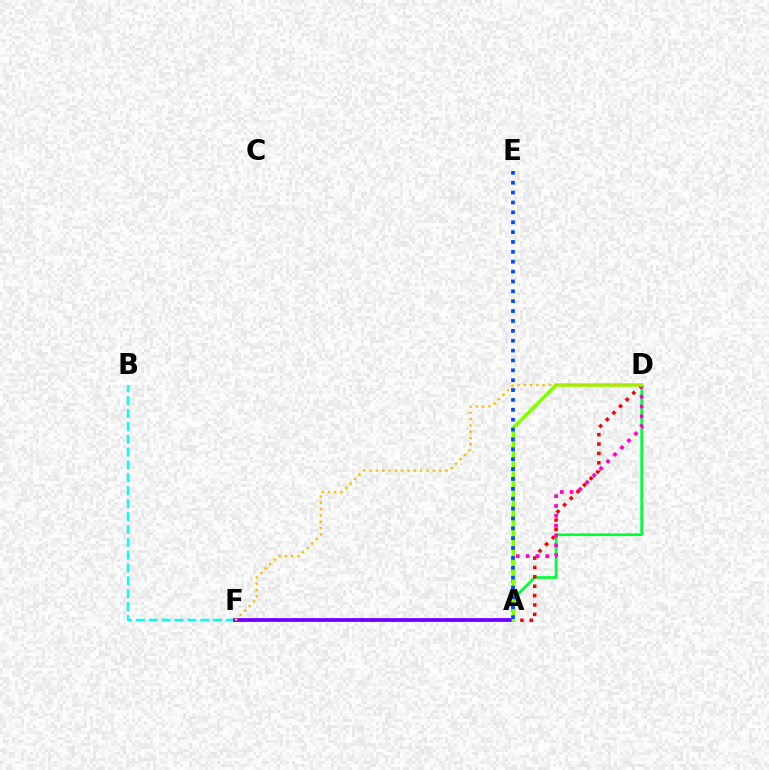{('A', 'D'): [{'color': '#00ff39', 'line_style': 'solid', 'thickness': 1.93}, {'color': '#ff0000', 'line_style': 'dotted', 'thickness': 2.55}, {'color': '#ff00cf', 'line_style': 'dotted', 'thickness': 2.67}, {'color': '#84ff00', 'line_style': 'solid', 'thickness': 2.46}], ('B', 'F'): [{'color': '#00fff6', 'line_style': 'dashed', 'thickness': 1.75}], ('A', 'F'): [{'color': '#7200ff', 'line_style': 'solid', 'thickness': 2.73}], ('D', 'F'): [{'color': '#ffbd00', 'line_style': 'dotted', 'thickness': 1.72}], ('A', 'E'): [{'color': '#004bff', 'line_style': 'dotted', 'thickness': 2.68}]}